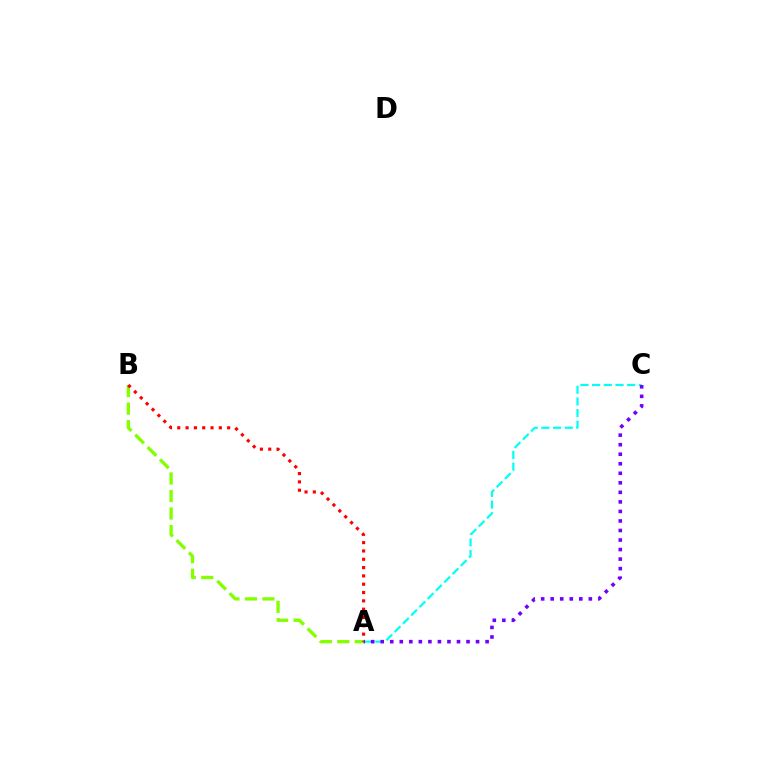{('A', 'C'): [{'color': '#00fff6', 'line_style': 'dashed', 'thickness': 1.59}, {'color': '#7200ff', 'line_style': 'dotted', 'thickness': 2.59}], ('A', 'B'): [{'color': '#84ff00', 'line_style': 'dashed', 'thickness': 2.38}, {'color': '#ff0000', 'line_style': 'dotted', 'thickness': 2.26}]}